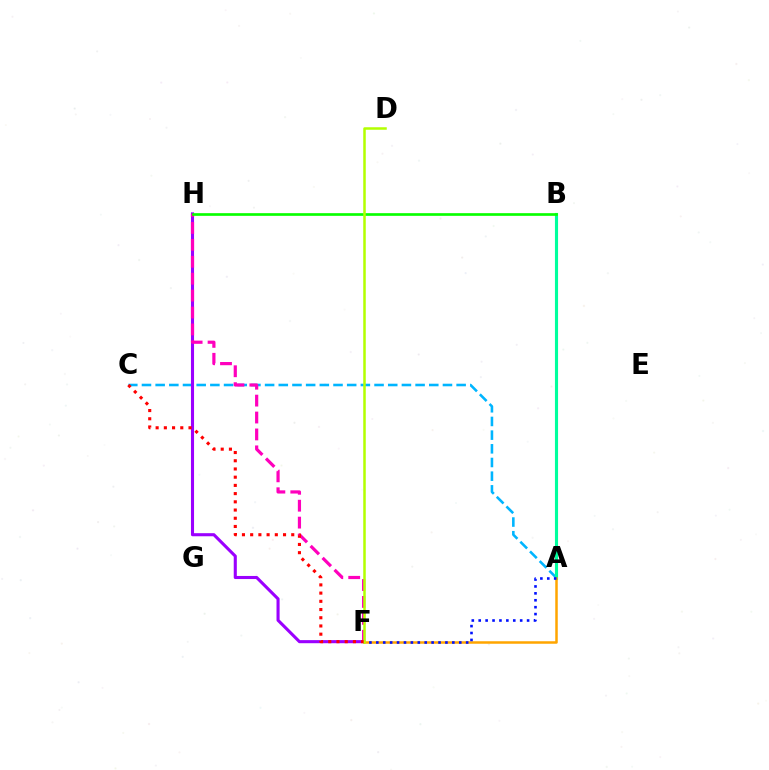{('A', 'C'): [{'color': '#00b5ff', 'line_style': 'dashed', 'thickness': 1.86}], ('F', 'H'): [{'color': '#9b00ff', 'line_style': 'solid', 'thickness': 2.22}, {'color': '#ff00bd', 'line_style': 'dashed', 'thickness': 2.3}], ('A', 'B'): [{'color': '#00ff9d', 'line_style': 'solid', 'thickness': 2.25}], ('A', 'F'): [{'color': '#ffa500', 'line_style': 'solid', 'thickness': 1.8}, {'color': '#0010ff', 'line_style': 'dotted', 'thickness': 1.88}], ('B', 'H'): [{'color': '#08ff00', 'line_style': 'solid', 'thickness': 1.93}], ('D', 'F'): [{'color': '#b3ff00', 'line_style': 'solid', 'thickness': 1.8}], ('C', 'F'): [{'color': '#ff0000', 'line_style': 'dotted', 'thickness': 2.23}]}